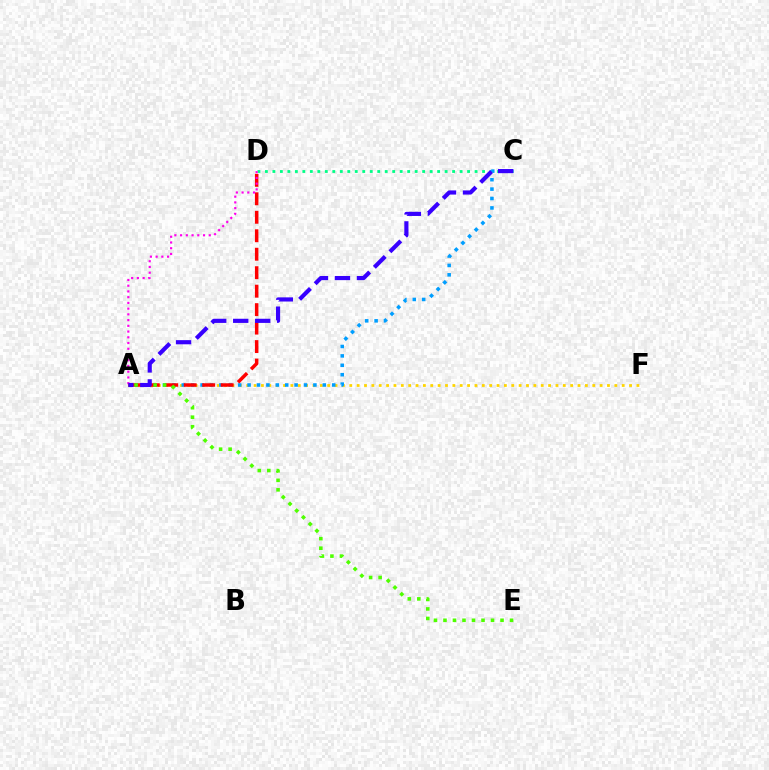{('C', 'D'): [{'color': '#00ff86', 'line_style': 'dotted', 'thickness': 2.03}], ('A', 'F'): [{'color': '#ffd500', 'line_style': 'dotted', 'thickness': 2.0}], ('A', 'C'): [{'color': '#009eff', 'line_style': 'dotted', 'thickness': 2.55}, {'color': '#3700ff', 'line_style': 'dashed', 'thickness': 2.99}], ('A', 'D'): [{'color': '#ff0000', 'line_style': 'dashed', 'thickness': 2.51}, {'color': '#ff00ed', 'line_style': 'dotted', 'thickness': 1.56}], ('A', 'E'): [{'color': '#4fff00', 'line_style': 'dotted', 'thickness': 2.58}]}